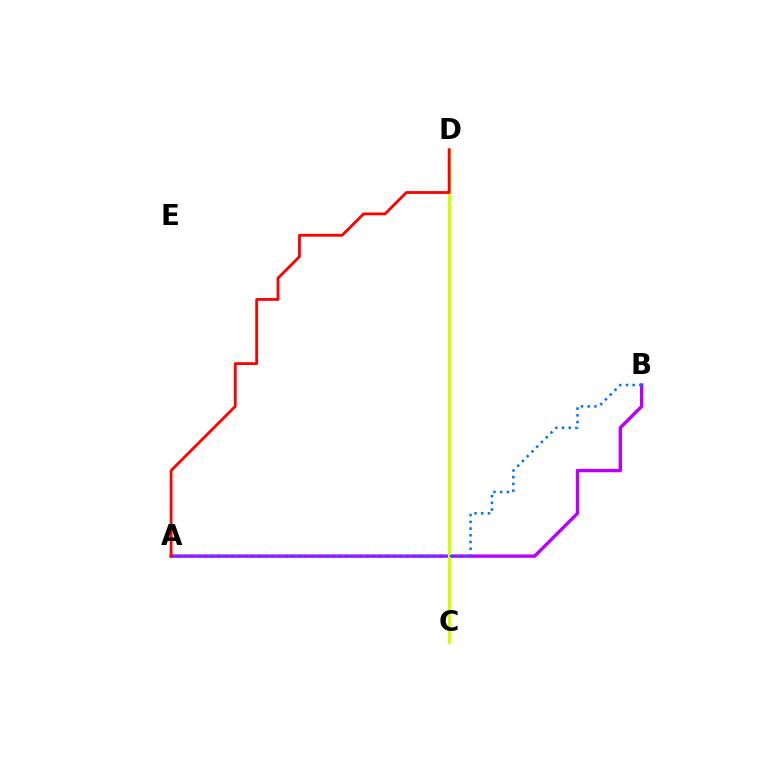{('A', 'B'): [{'color': '#b900ff', 'line_style': 'solid', 'thickness': 2.43}, {'color': '#0074ff', 'line_style': 'dotted', 'thickness': 1.83}], ('C', 'D'): [{'color': '#00ff5c', 'line_style': 'dotted', 'thickness': 2.01}, {'color': '#d1ff00', 'line_style': 'solid', 'thickness': 2.31}], ('A', 'D'): [{'color': '#ff0000', 'line_style': 'solid', 'thickness': 2.02}]}